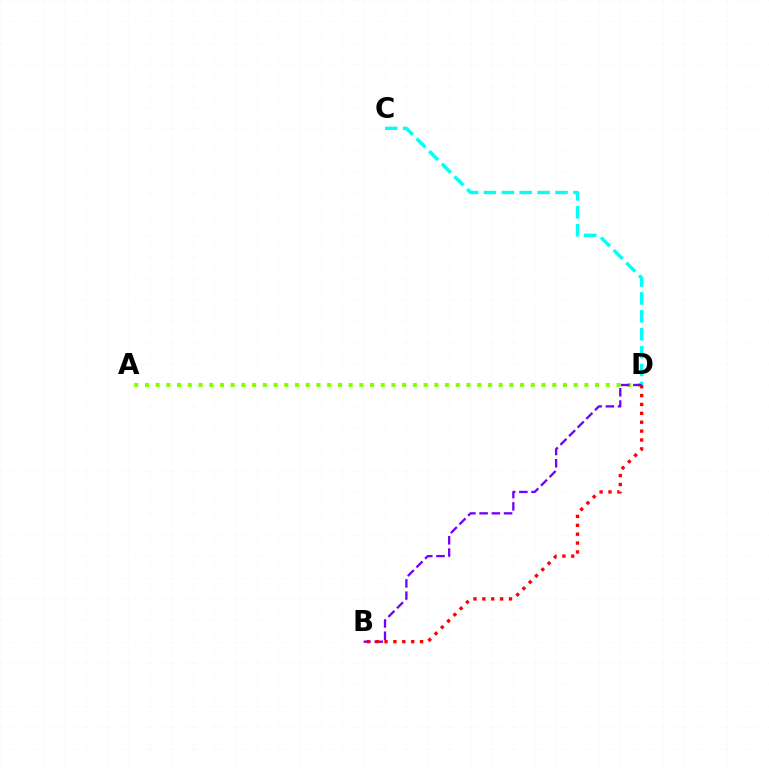{('A', 'D'): [{'color': '#84ff00', 'line_style': 'dotted', 'thickness': 2.91}], ('C', 'D'): [{'color': '#00fff6', 'line_style': 'dashed', 'thickness': 2.43}], ('B', 'D'): [{'color': '#7200ff', 'line_style': 'dashed', 'thickness': 1.66}, {'color': '#ff0000', 'line_style': 'dotted', 'thickness': 2.41}]}